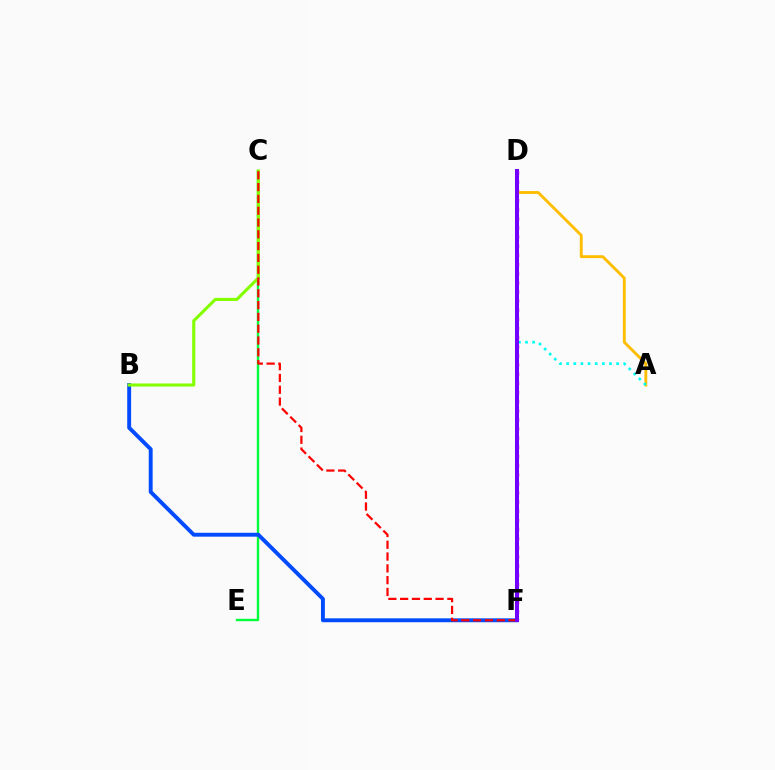{('D', 'F'): [{'color': '#ff00cf', 'line_style': 'dotted', 'thickness': 2.48}, {'color': '#7200ff', 'line_style': 'solid', 'thickness': 2.9}], ('C', 'E'): [{'color': '#00ff39', 'line_style': 'solid', 'thickness': 1.72}], ('A', 'D'): [{'color': '#ffbd00', 'line_style': 'solid', 'thickness': 2.06}, {'color': '#00fff6', 'line_style': 'dotted', 'thickness': 1.94}], ('B', 'F'): [{'color': '#004bff', 'line_style': 'solid', 'thickness': 2.81}], ('B', 'C'): [{'color': '#84ff00', 'line_style': 'solid', 'thickness': 2.23}], ('C', 'F'): [{'color': '#ff0000', 'line_style': 'dashed', 'thickness': 1.6}]}